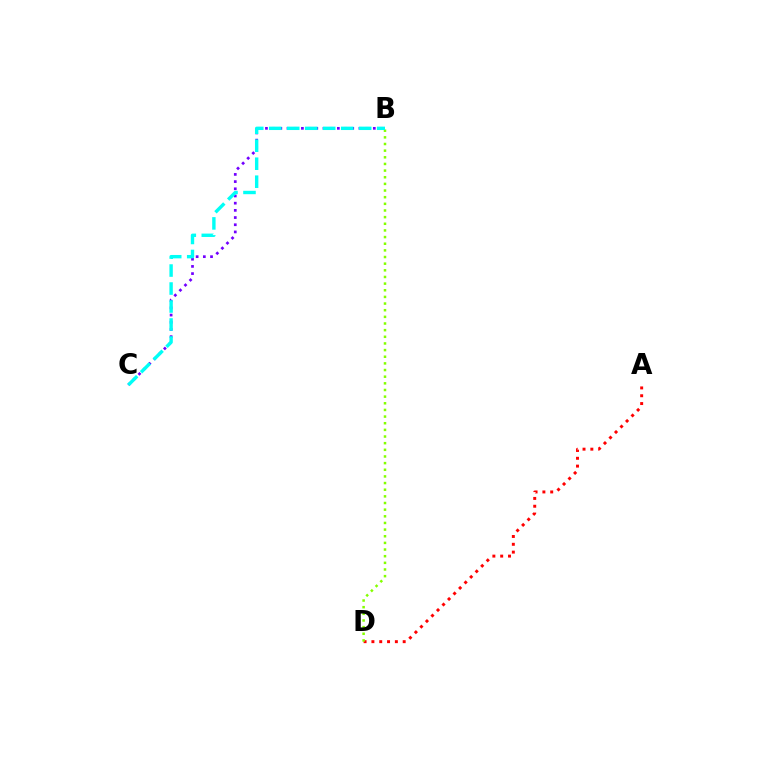{('B', 'C'): [{'color': '#7200ff', 'line_style': 'dotted', 'thickness': 1.95}, {'color': '#00fff6', 'line_style': 'dashed', 'thickness': 2.44}], ('A', 'D'): [{'color': '#ff0000', 'line_style': 'dotted', 'thickness': 2.12}], ('B', 'D'): [{'color': '#84ff00', 'line_style': 'dotted', 'thickness': 1.81}]}